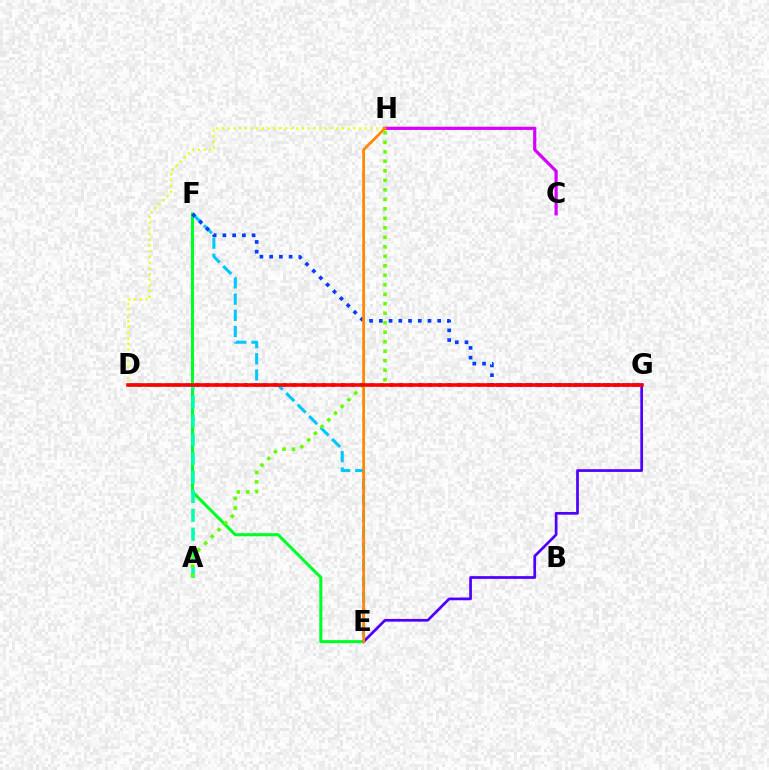{('D', 'G'): [{'color': '#ff00a0', 'line_style': 'dotted', 'thickness': 2.63}, {'color': '#ff0000', 'line_style': 'solid', 'thickness': 2.57}], ('E', 'F'): [{'color': '#00ff27', 'line_style': 'solid', 'thickness': 2.21}, {'color': '#00c7ff', 'line_style': 'dashed', 'thickness': 2.2}], ('A', 'D'): [{'color': '#00ffaf', 'line_style': 'dashed', 'thickness': 2.56}], ('D', 'H'): [{'color': '#eeff00', 'line_style': 'dotted', 'thickness': 1.55}], ('F', 'G'): [{'color': '#003fff', 'line_style': 'dotted', 'thickness': 2.64}], ('E', 'G'): [{'color': '#4f00ff', 'line_style': 'solid', 'thickness': 1.96}], ('C', 'H'): [{'color': '#d600ff', 'line_style': 'solid', 'thickness': 2.3}], ('E', 'H'): [{'color': '#ff8800', 'line_style': 'solid', 'thickness': 1.98}], ('A', 'H'): [{'color': '#66ff00', 'line_style': 'dotted', 'thickness': 2.58}]}